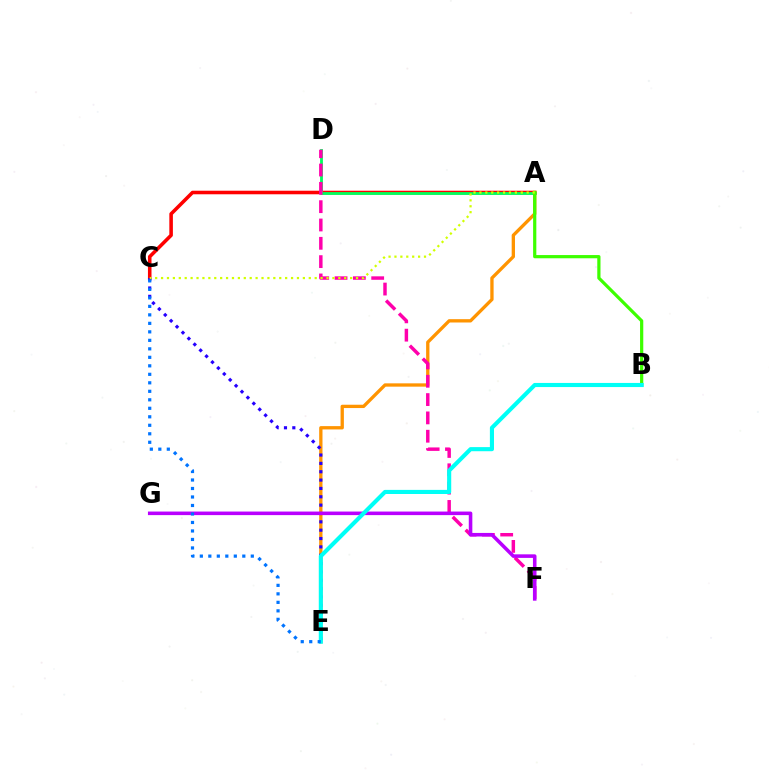{('A', 'C'): [{'color': '#ff0000', 'line_style': 'solid', 'thickness': 2.56}, {'color': '#d1ff00', 'line_style': 'dotted', 'thickness': 1.61}], ('A', 'D'): [{'color': '#00ff5c', 'line_style': 'solid', 'thickness': 2.03}], ('A', 'E'): [{'color': '#ff9400', 'line_style': 'solid', 'thickness': 2.39}], ('D', 'F'): [{'color': '#ff00ac', 'line_style': 'dashed', 'thickness': 2.49}], ('C', 'E'): [{'color': '#2500ff', 'line_style': 'dotted', 'thickness': 2.27}, {'color': '#0074ff', 'line_style': 'dotted', 'thickness': 2.31}], ('A', 'B'): [{'color': '#3dff00', 'line_style': 'solid', 'thickness': 2.31}], ('F', 'G'): [{'color': '#b900ff', 'line_style': 'solid', 'thickness': 2.56}], ('B', 'E'): [{'color': '#00fff6', 'line_style': 'solid', 'thickness': 2.96}]}